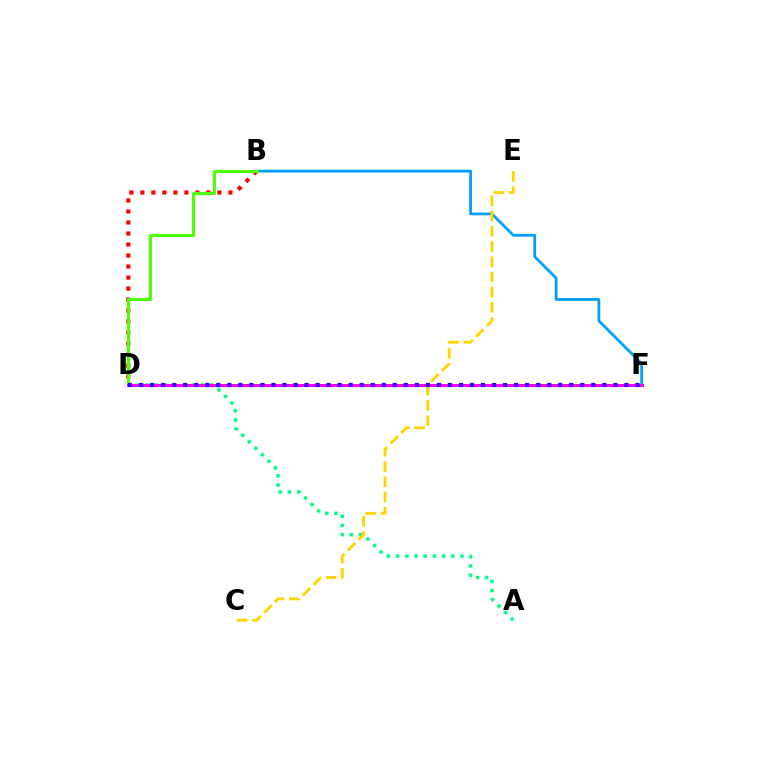{('B', 'F'): [{'color': '#009eff', 'line_style': 'solid', 'thickness': 1.99}], ('A', 'D'): [{'color': '#00ff86', 'line_style': 'dotted', 'thickness': 2.5}], ('B', 'D'): [{'color': '#ff0000', 'line_style': 'dotted', 'thickness': 2.99}, {'color': '#4fff00', 'line_style': 'solid', 'thickness': 2.19}], ('D', 'F'): [{'color': '#ff00ed', 'line_style': 'solid', 'thickness': 2.15}, {'color': '#3700ff', 'line_style': 'dotted', 'thickness': 3.0}], ('C', 'E'): [{'color': '#ffd500', 'line_style': 'dashed', 'thickness': 2.07}]}